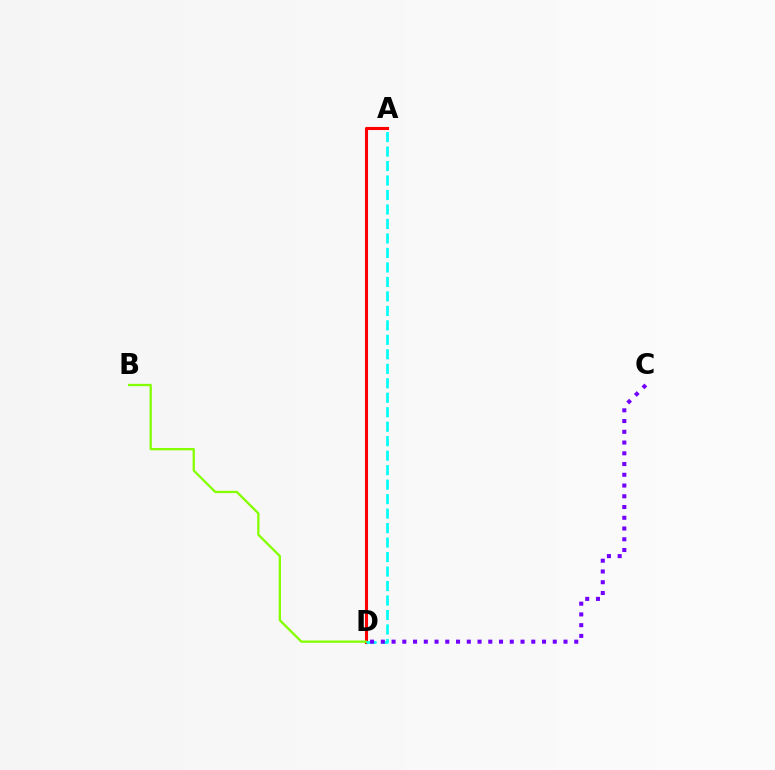{('A', 'D'): [{'color': '#ff0000', 'line_style': 'solid', 'thickness': 2.23}, {'color': '#00fff6', 'line_style': 'dashed', 'thickness': 1.97}], ('B', 'D'): [{'color': '#84ff00', 'line_style': 'solid', 'thickness': 1.65}], ('C', 'D'): [{'color': '#7200ff', 'line_style': 'dotted', 'thickness': 2.92}]}